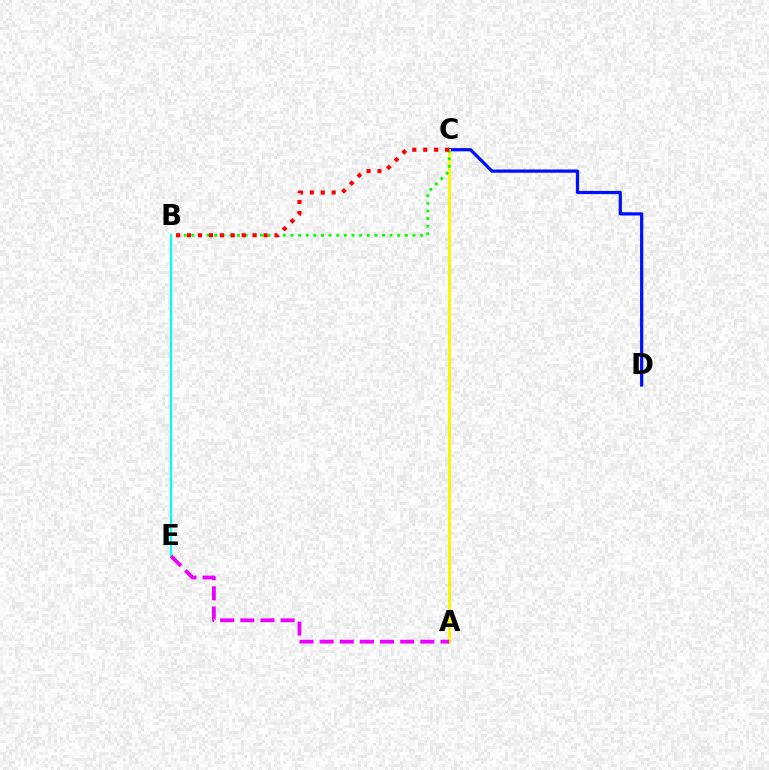{('C', 'D'): [{'color': '#0010ff', 'line_style': 'solid', 'thickness': 2.33}], ('B', 'E'): [{'color': '#00fff6', 'line_style': 'solid', 'thickness': 1.59}], ('A', 'C'): [{'color': '#fcf500', 'line_style': 'solid', 'thickness': 2.12}], ('B', 'C'): [{'color': '#08ff00', 'line_style': 'dotted', 'thickness': 2.07}, {'color': '#ff0000', 'line_style': 'dotted', 'thickness': 2.97}], ('A', 'E'): [{'color': '#ee00ff', 'line_style': 'dashed', 'thickness': 2.74}]}